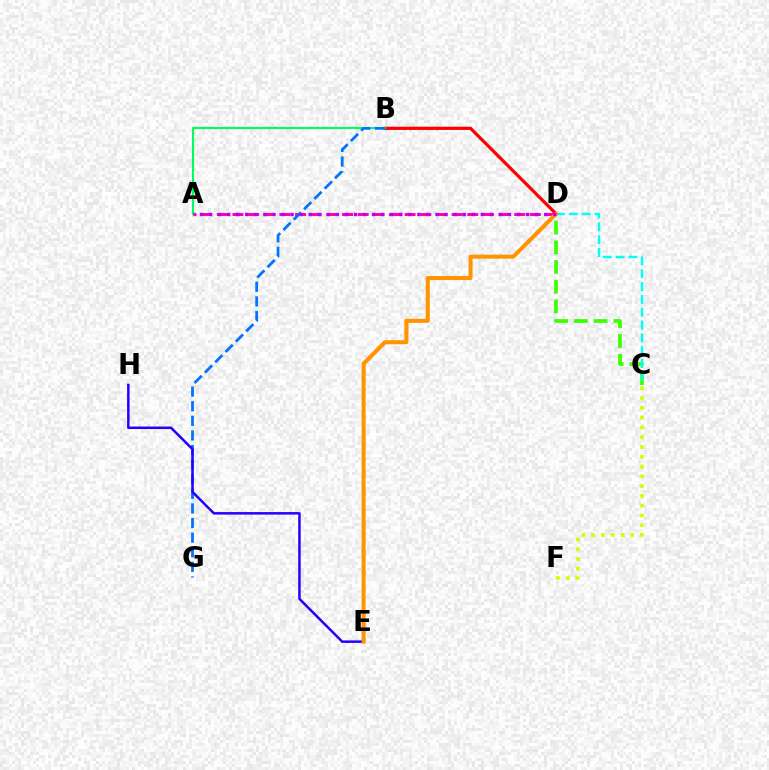{('C', 'D'): [{'color': '#3dff00', 'line_style': 'dashed', 'thickness': 2.68}, {'color': '#00fff6', 'line_style': 'dashed', 'thickness': 1.74}], ('B', 'D'): [{'color': '#ff0000', 'line_style': 'solid', 'thickness': 2.31}], ('A', 'D'): [{'color': '#ff00ac', 'line_style': 'dashed', 'thickness': 2.13}, {'color': '#b900ff', 'line_style': 'dotted', 'thickness': 2.46}], ('A', 'B'): [{'color': '#00ff5c', 'line_style': 'solid', 'thickness': 1.53}], ('B', 'G'): [{'color': '#0074ff', 'line_style': 'dashed', 'thickness': 1.98}], ('E', 'H'): [{'color': '#2500ff', 'line_style': 'solid', 'thickness': 1.8}], ('C', 'F'): [{'color': '#d1ff00', 'line_style': 'dotted', 'thickness': 2.66}], ('D', 'E'): [{'color': '#ff9400', 'line_style': 'solid', 'thickness': 2.89}]}